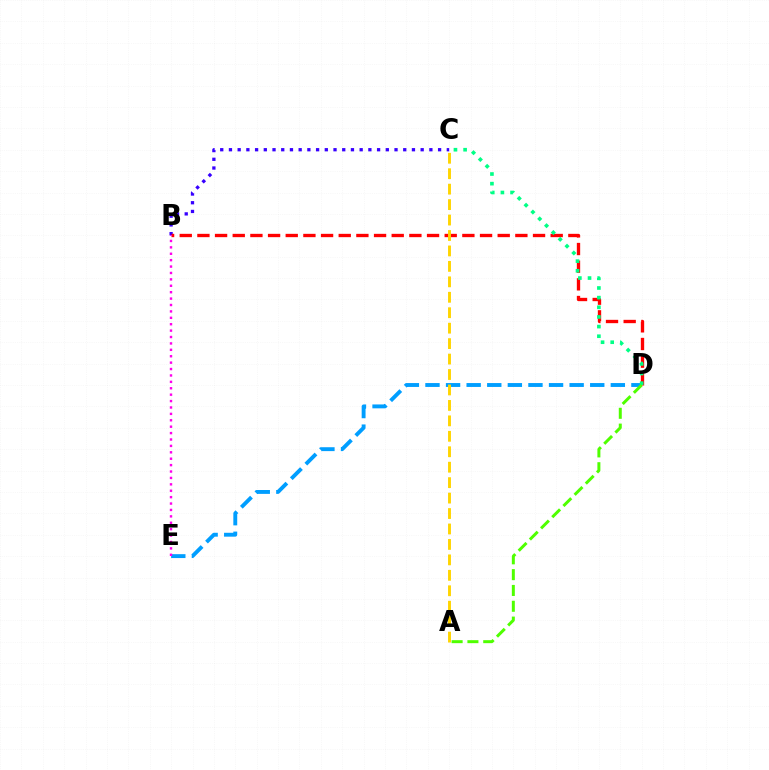{('B', 'C'): [{'color': '#3700ff', 'line_style': 'dotted', 'thickness': 2.37}], ('D', 'E'): [{'color': '#009eff', 'line_style': 'dashed', 'thickness': 2.8}], ('B', 'D'): [{'color': '#ff0000', 'line_style': 'dashed', 'thickness': 2.4}], ('B', 'E'): [{'color': '#ff00ed', 'line_style': 'dotted', 'thickness': 1.74}], ('C', 'D'): [{'color': '#00ff86', 'line_style': 'dotted', 'thickness': 2.62}], ('A', 'C'): [{'color': '#ffd500', 'line_style': 'dashed', 'thickness': 2.1}], ('A', 'D'): [{'color': '#4fff00', 'line_style': 'dashed', 'thickness': 2.15}]}